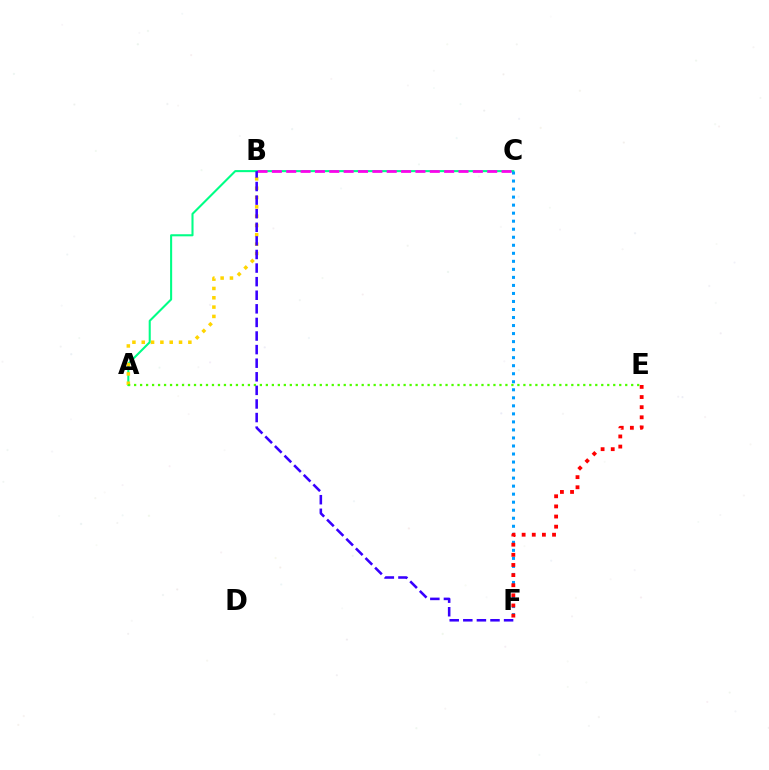{('A', 'C'): [{'color': '#00ff86', 'line_style': 'solid', 'thickness': 1.5}], ('B', 'C'): [{'color': '#ff00ed', 'line_style': 'dashed', 'thickness': 1.95}], ('A', 'B'): [{'color': '#ffd500', 'line_style': 'dotted', 'thickness': 2.53}], ('C', 'F'): [{'color': '#009eff', 'line_style': 'dotted', 'thickness': 2.18}], ('E', 'F'): [{'color': '#ff0000', 'line_style': 'dotted', 'thickness': 2.75}], ('A', 'E'): [{'color': '#4fff00', 'line_style': 'dotted', 'thickness': 1.63}], ('B', 'F'): [{'color': '#3700ff', 'line_style': 'dashed', 'thickness': 1.85}]}